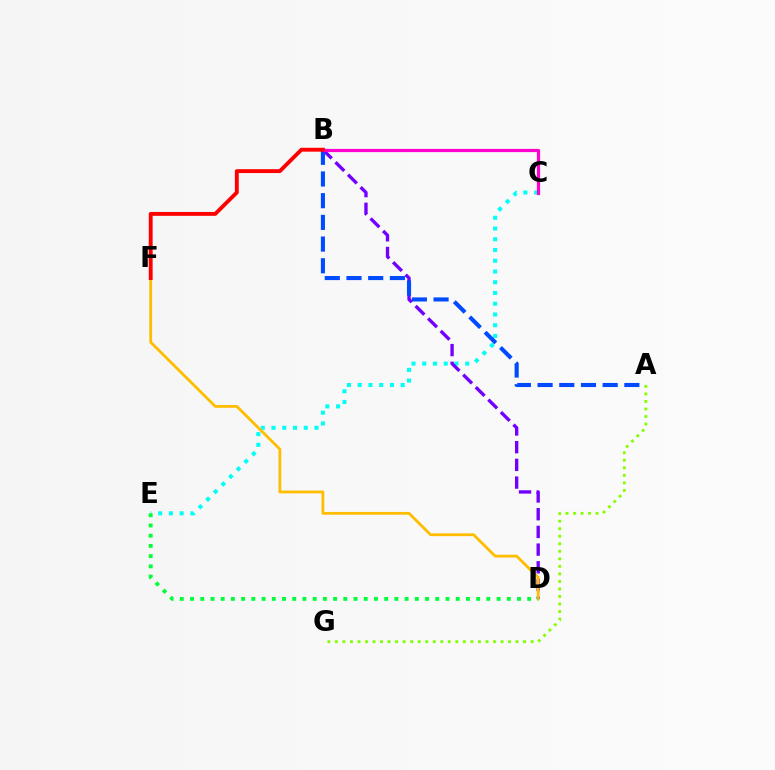{('C', 'E'): [{'color': '#00fff6', 'line_style': 'dotted', 'thickness': 2.92}], ('B', 'D'): [{'color': '#7200ff', 'line_style': 'dashed', 'thickness': 2.41}], ('A', 'B'): [{'color': '#004bff', 'line_style': 'dashed', 'thickness': 2.95}], ('D', 'F'): [{'color': '#ffbd00', 'line_style': 'solid', 'thickness': 2.01}], ('A', 'G'): [{'color': '#84ff00', 'line_style': 'dotted', 'thickness': 2.05}], ('B', 'C'): [{'color': '#ff00cf', 'line_style': 'solid', 'thickness': 2.3}], ('D', 'E'): [{'color': '#00ff39', 'line_style': 'dotted', 'thickness': 2.78}], ('B', 'F'): [{'color': '#ff0000', 'line_style': 'solid', 'thickness': 2.79}]}